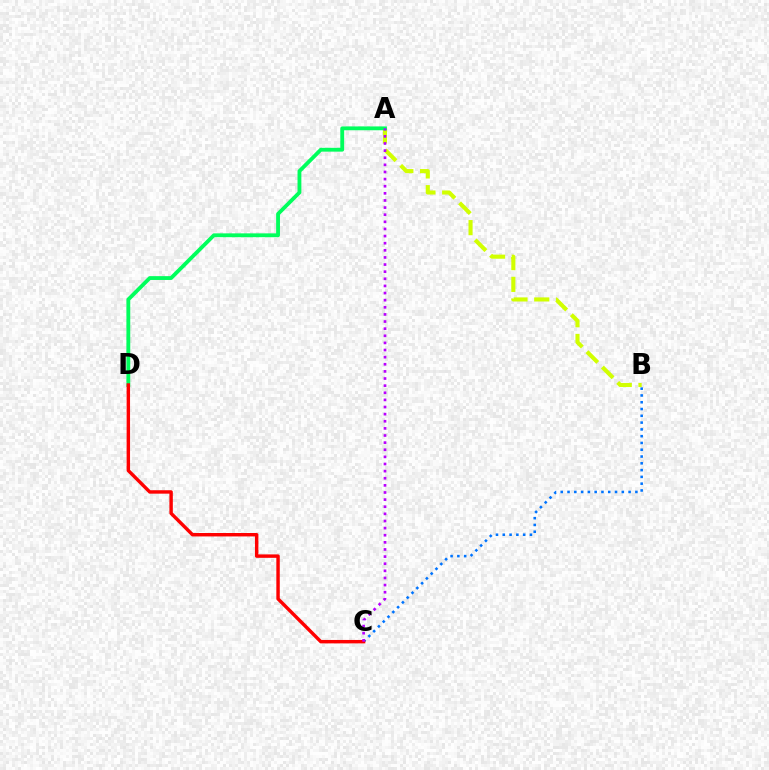{('A', 'B'): [{'color': '#d1ff00', 'line_style': 'dashed', 'thickness': 2.95}], ('B', 'C'): [{'color': '#0074ff', 'line_style': 'dotted', 'thickness': 1.84}], ('A', 'D'): [{'color': '#00ff5c', 'line_style': 'solid', 'thickness': 2.76}], ('C', 'D'): [{'color': '#ff0000', 'line_style': 'solid', 'thickness': 2.47}], ('A', 'C'): [{'color': '#b900ff', 'line_style': 'dotted', 'thickness': 1.94}]}